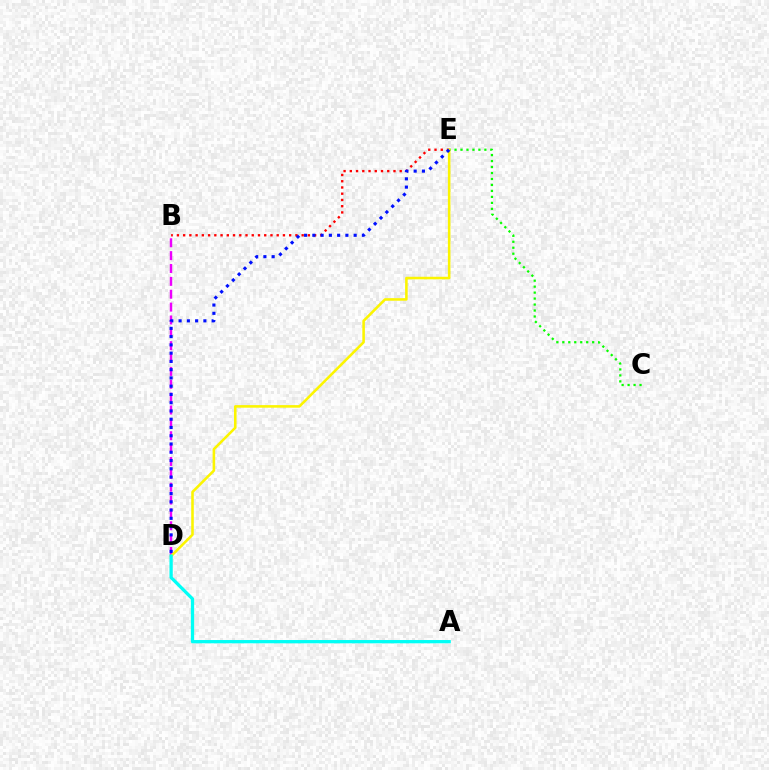{('C', 'E'): [{'color': '#08ff00', 'line_style': 'dotted', 'thickness': 1.62}], ('B', 'E'): [{'color': '#ff0000', 'line_style': 'dotted', 'thickness': 1.69}], ('B', 'D'): [{'color': '#ee00ff', 'line_style': 'dashed', 'thickness': 1.75}], ('D', 'E'): [{'color': '#fcf500', 'line_style': 'solid', 'thickness': 1.85}, {'color': '#0010ff', 'line_style': 'dotted', 'thickness': 2.24}], ('A', 'D'): [{'color': '#00fff6', 'line_style': 'solid', 'thickness': 2.36}]}